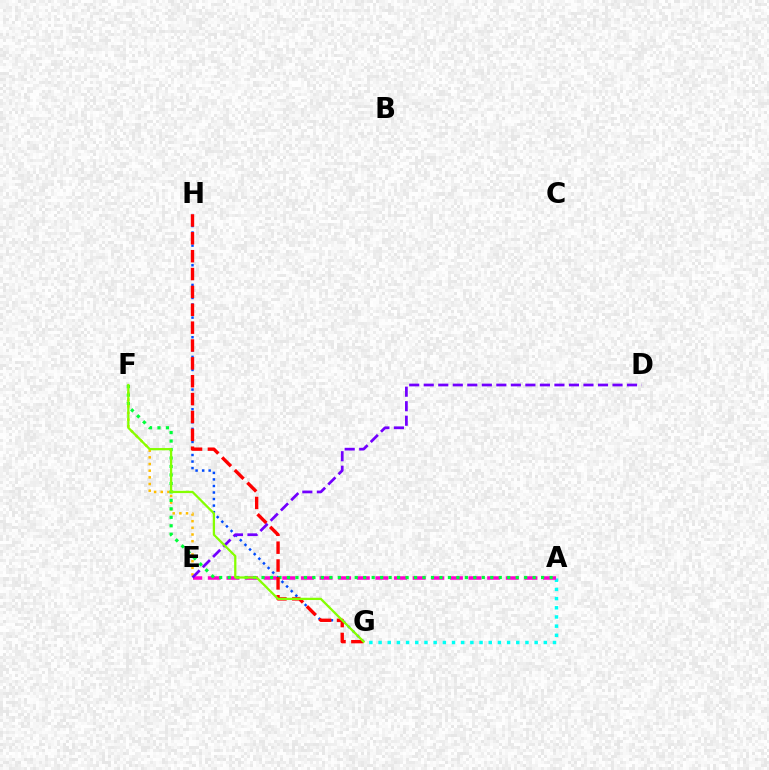{('A', 'G'): [{'color': '#00fff6', 'line_style': 'dotted', 'thickness': 2.49}], ('G', 'H'): [{'color': '#004bff', 'line_style': 'dotted', 'thickness': 1.78}, {'color': '#ff0000', 'line_style': 'dashed', 'thickness': 2.43}], ('E', 'F'): [{'color': '#ffbd00', 'line_style': 'dotted', 'thickness': 1.81}], ('A', 'E'): [{'color': '#ff00cf', 'line_style': 'dashed', 'thickness': 2.53}], ('A', 'F'): [{'color': '#00ff39', 'line_style': 'dotted', 'thickness': 2.3}], ('D', 'E'): [{'color': '#7200ff', 'line_style': 'dashed', 'thickness': 1.97}], ('F', 'G'): [{'color': '#84ff00', 'line_style': 'solid', 'thickness': 1.63}]}